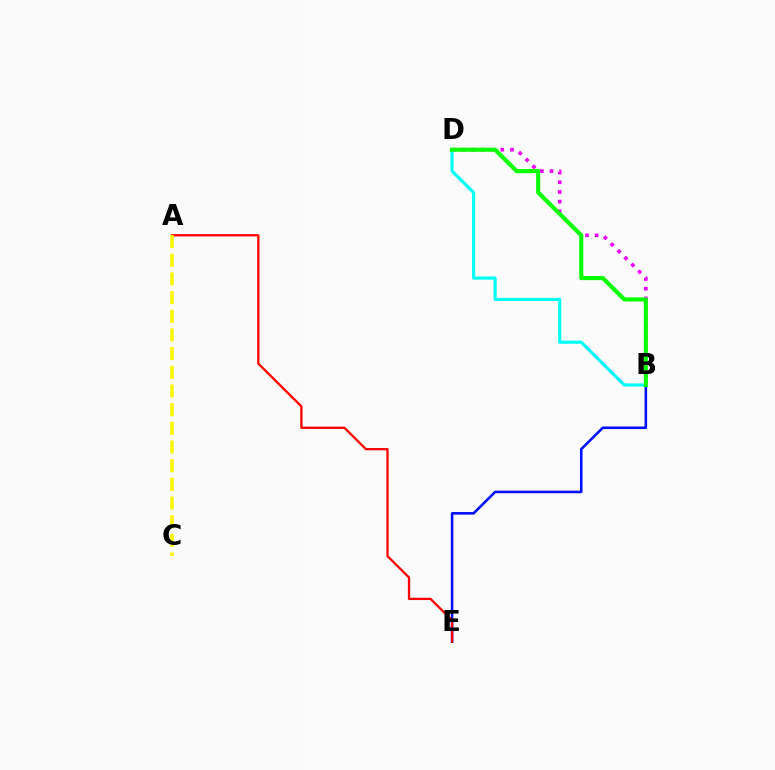{('B', 'E'): [{'color': '#0010ff', 'line_style': 'solid', 'thickness': 1.86}], ('B', 'D'): [{'color': '#ee00ff', 'line_style': 'dotted', 'thickness': 2.63}, {'color': '#00fff6', 'line_style': 'solid', 'thickness': 2.26}, {'color': '#08ff00', 'line_style': 'solid', 'thickness': 2.97}], ('A', 'E'): [{'color': '#ff0000', 'line_style': 'solid', 'thickness': 1.66}], ('A', 'C'): [{'color': '#fcf500', 'line_style': 'dashed', 'thickness': 2.54}]}